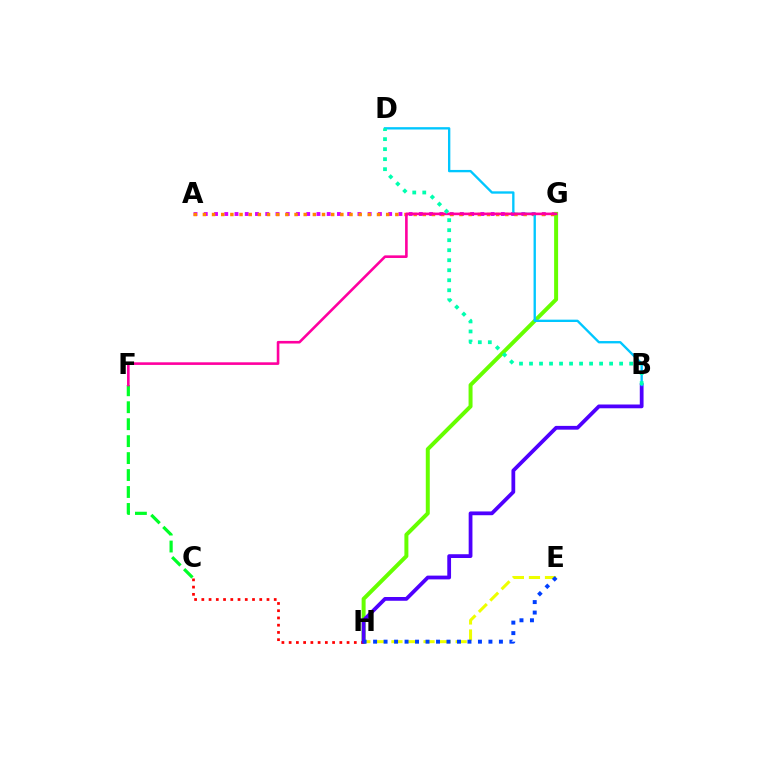{('A', 'G'): [{'color': '#d600ff', 'line_style': 'dotted', 'thickness': 2.78}, {'color': '#ff8800', 'line_style': 'dotted', 'thickness': 2.49}], ('G', 'H'): [{'color': '#66ff00', 'line_style': 'solid', 'thickness': 2.86}], ('C', 'H'): [{'color': '#ff0000', 'line_style': 'dotted', 'thickness': 1.97}], ('E', 'H'): [{'color': '#eeff00', 'line_style': 'dashed', 'thickness': 2.18}, {'color': '#003fff', 'line_style': 'dotted', 'thickness': 2.85}], ('B', 'H'): [{'color': '#4f00ff', 'line_style': 'solid', 'thickness': 2.72}], ('C', 'F'): [{'color': '#00ff27', 'line_style': 'dashed', 'thickness': 2.3}], ('B', 'D'): [{'color': '#00c7ff', 'line_style': 'solid', 'thickness': 1.69}, {'color': '#00ffaf', 'line_style': 'dotted', 'thickness': 2.72}], ('F', 'G'): [{'color': '#ff00a0', 'line_style': 'solid', 'thickness': 1.88}]}